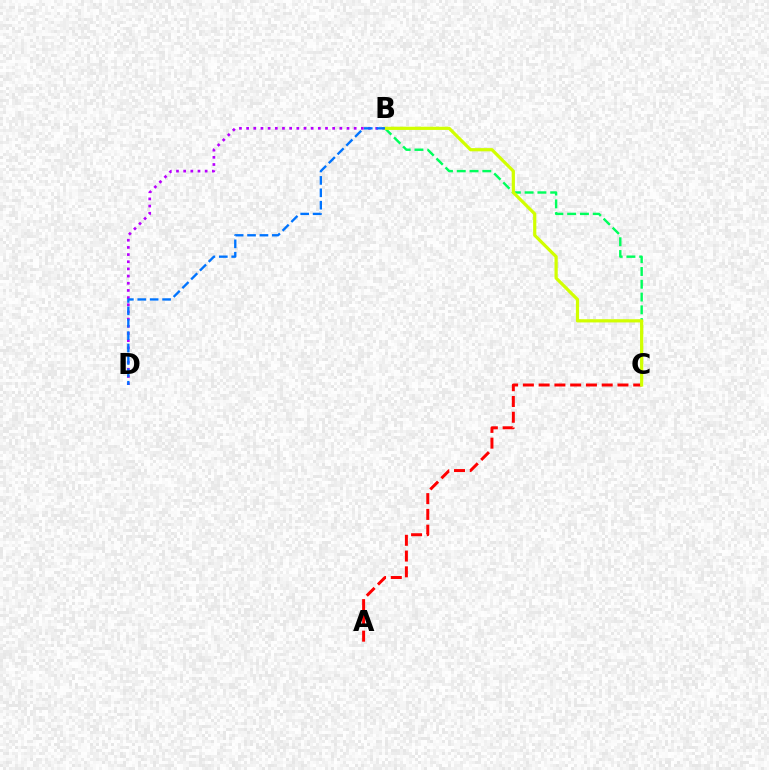{('B', 'D'): [{'color': '#b900ff', 'line_style': 'dotted', 'thickness': 1.95}, {'color': '#0074ff', 'line_style': 'dashed', 'thickness': 1.69}], ('B', 'C'): [{'color': '#00ff5c', 'line_style': 'dashed', 'thickness': 1.74}, {'color': '#d1ff00', 'line_style': 'solid', 'thickness': 2.31}], ('A', 'C'): [{'color': '#ff0000', 'line_style': 'dashed', 'thickness': 2.14}]}